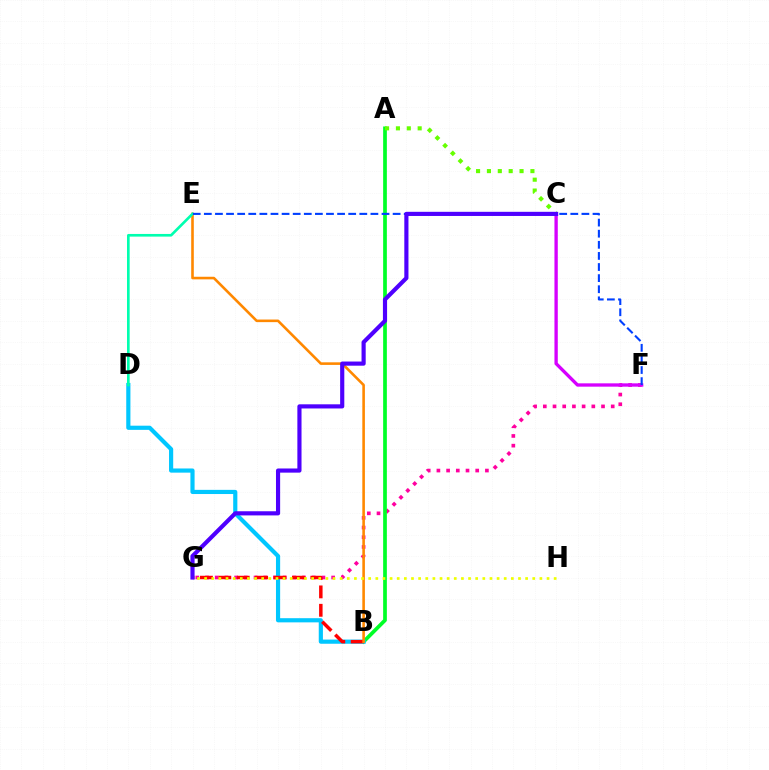{('F', 'G'): [{'color': '#ff00a0', 'line_style': 'dotted', 'thickness': 2.64}], ('C', 'F'): [{'color': '#d600ff', 'line_style': 'solid', 'thickness': 2.4}], ('A', 'B'): [{'color': '#00ff27', 'line_style': 'solid', 'thickness': 2.67}], ('B', 'D'): [{'color': '#00c7ff', 'line_style': 'solid', 'thickness': 3.0}], ('B', 'G'): [{'color': '#ff0000', 'line_style': 'dashed', 'thickness': 2.5}], ('B', 'E'): [{'color': '#ff8800', 'line_style': 'solid', 'thickness': 1.87}], ('D', 'E'): [{'color': '#00ffaf', 'line_style': 'solid', 'thickness': 1.91}], ('A', 'C'): [{'color': '#66ff00', 'line_style': 'dotted', 'thickness': 2.95}], ('E', 'F'): [{'color': '#003fff', 'line_style': 'dashed', 'thickness': 1.51}], ('C', 'G'): [{'color': '#4f00ff', 'line_style': 'solid', 'thickness': 2.99}], ('G', 'H'): [{'color': '#eeff00', 'line_style': 'dotted', 'thickness': 1.94}]}